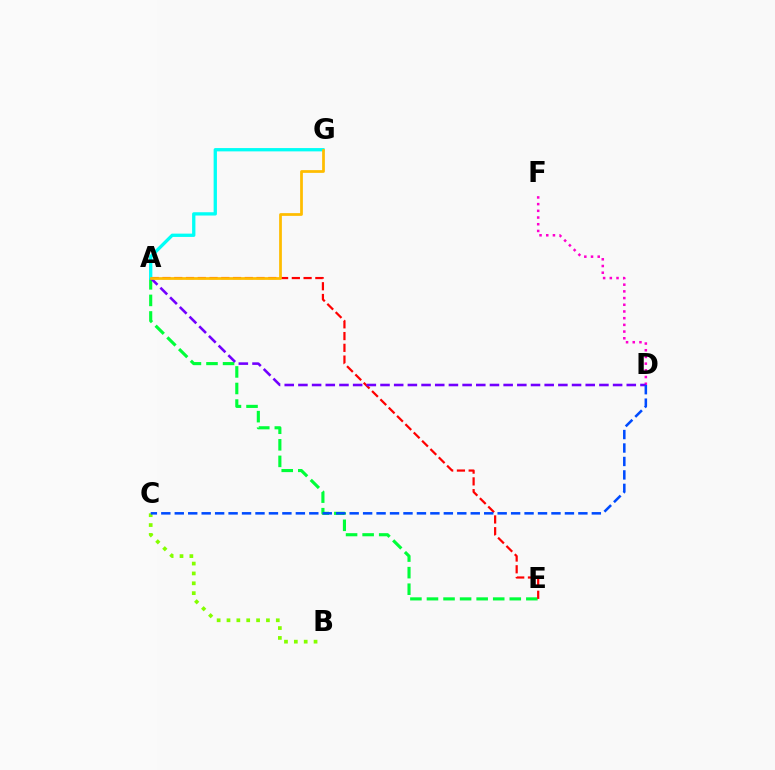{('D', 'F'): [{'color': '#ff00cf', 'line_style': 'dotted', 'thickness': 1.82}], ('B', 'C'): [{'color': '#84ff00', 'line_style': 'dotted', 'thickness': 2.68}], ('A', 'E'): [{'color': '#00ff39', 'line_style': 'dashed', 'thickness': 2.25}, {'color': '#ff0000', 'line_style': 'dashed', 'thickness': 1.6}], ('A', 'G'): [{'color': '#00fff6', 'line_style': 'solid', 'thickness': 2.38}, {'color': '#ffbd00', 'line_style': 'solid', 'thickness': 1.97}], ('A', 'D'): [{'color': '#7200ff', 'line_style': 'dashed', 'thickness': 1.86}], ('C', 'D'): [{'color': '#004bff', 'line_style': 'dashed', 'thickness': 1.83}]}